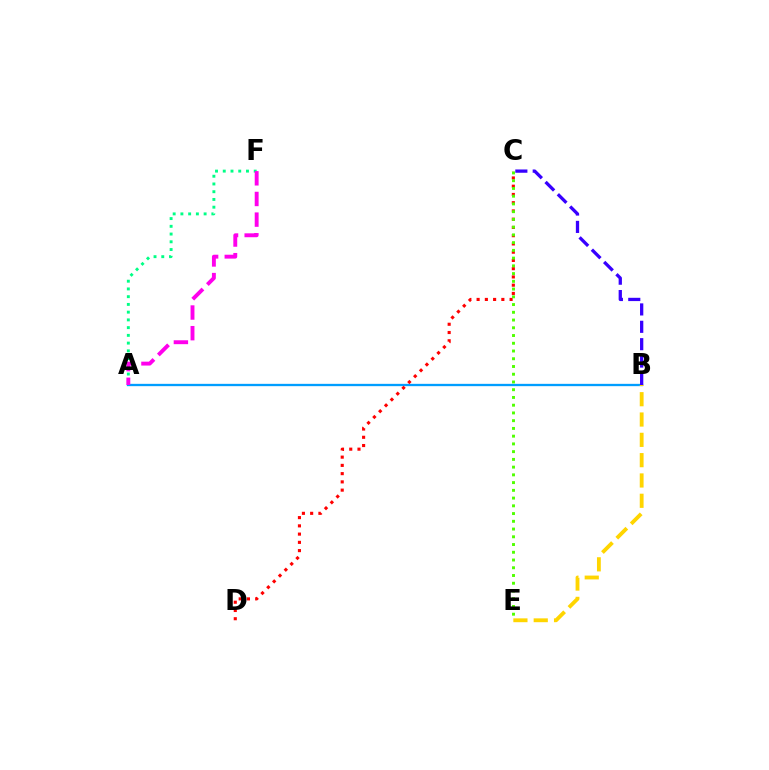{('A', 'B'): [{'color': '#009eff', 'line_style': 'solid', 'thickness': 1.66}], ('B', 'C'): [{'color': '#3700ff', 'line_style': 'dashed', 'thickness': 2.36}], ('B', 'E'): [{'color': '#ffd500', 'line_style': 'dashed', 'thickness': 2.76}], ('A', 'F'): [{'color': '#00ff86', 'line_style': 'dotted', 'thickness': 2.1}, {'color': '#ff00ed', 'line_style': 'dashed', 'thickness': 2.81}], ('C', 'D'): [{'color': '#ff0000', 'line_style': 'dotted', 'thickness': 2.24}], ('C', 'E'): [{'color': '#4fff00', 'line_style': 'dotted', 'thickness': 2.1}]}